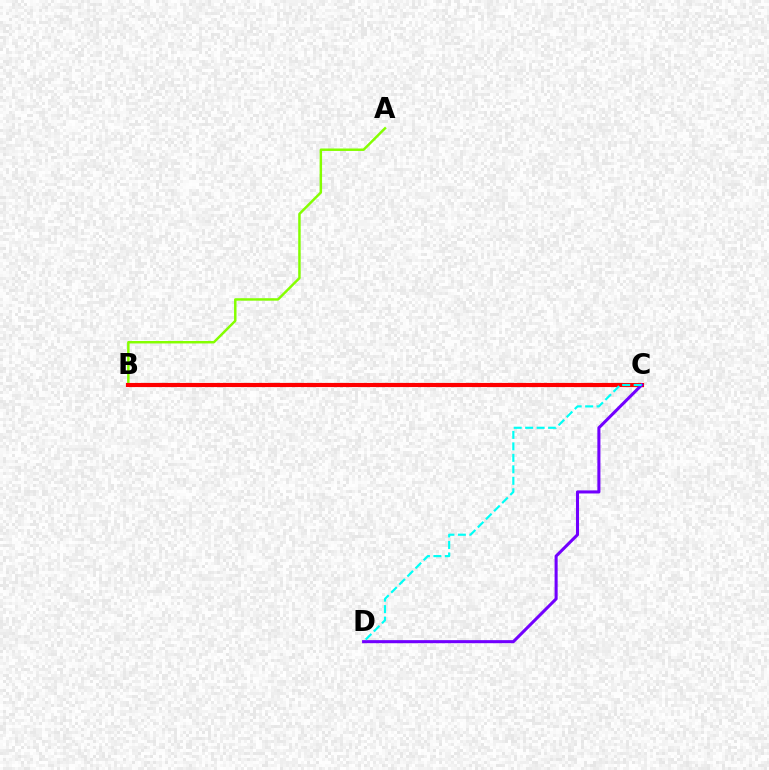{('A', 'B'): [{'color': '#84ff00', 'line_style': 'solid', 'thickness': 1.77}], ('B', 'C'): [{'color': '#ff0000', 'line_style': 'solid', 'thickness': 2.99}], ('C', 'D'): [{'color': '#7200ff', 'line_style': 'solid', 'thickness': 2.2}, {'color': '#00fff6', 'line_style': 'dashed', 'thickness': 1.56}]}